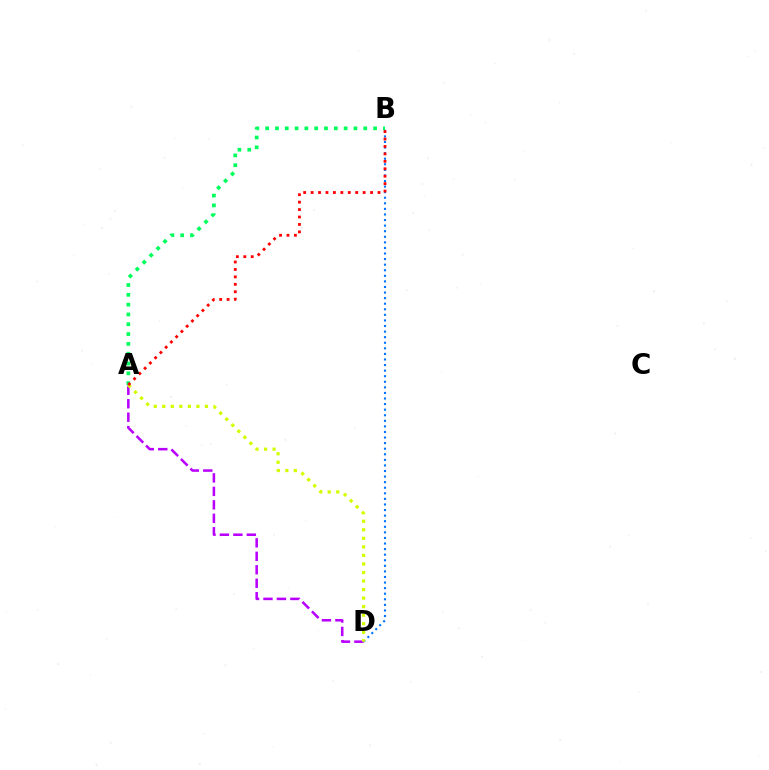{('B', 'D'): [{'color': '#0074ff', 'line_style': 'dotted', 'thickness': 1.52}], ('A', 'D'): [{'color': '#b900ff', 'line_style': 'dashed', 'thickness': 1.83}, {'color': '#d1ff00', 'line_style': 'dotted', 'thickness': 2.32}], ('A', 'B'): [{'color': '#00ff5c', 'line_style': 'dotted', 'thickness': 2.67}, {'color': '#ff0000', 'line_style': 'dotted', 'thickness': 2.02}]}